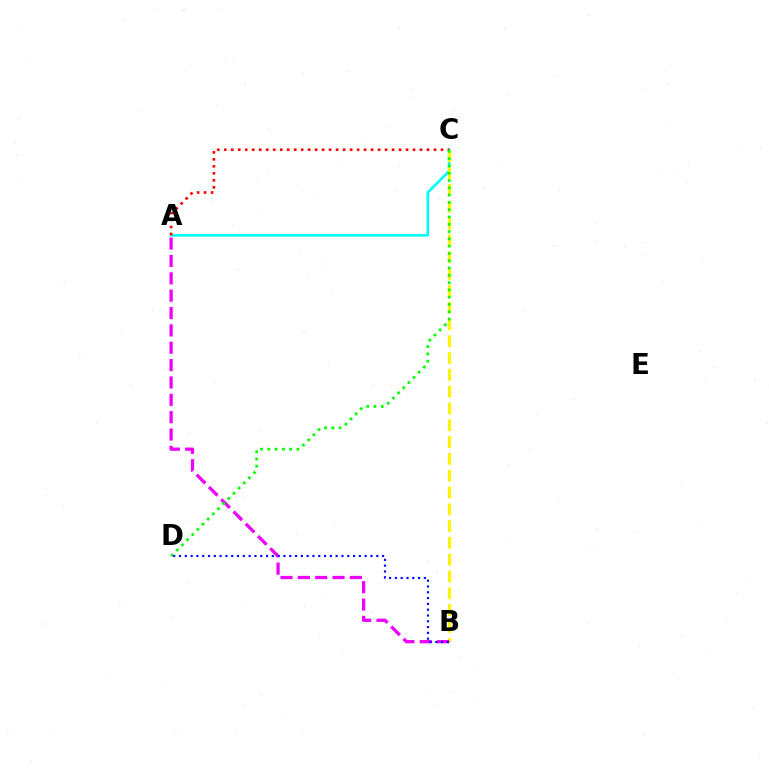{('A', 'C'): [{'color': '#00fff6', 'line_style': 'solid', 'thickness': 1.91}, {'color': '#ff0000', 'line_style': 'dotted', 'thickness': 1.9}], ('B', 'C'): [{'color': '#fcf500', 'line_style': 'dashed', 'thickness': 2.28}], ('A', 'B'): [{'color': '#ee00ff', 'line_style': 'dashed', 'thickness': 2.36}], ('C', 'D'): [{'color': '#08ff00', 'line_style': 'dotted', 'thickness': 1.98}], ('B', 'D'): [{'color': '#0010ff', 'line_style': 'dotted', 'thickness': 1.58}]}